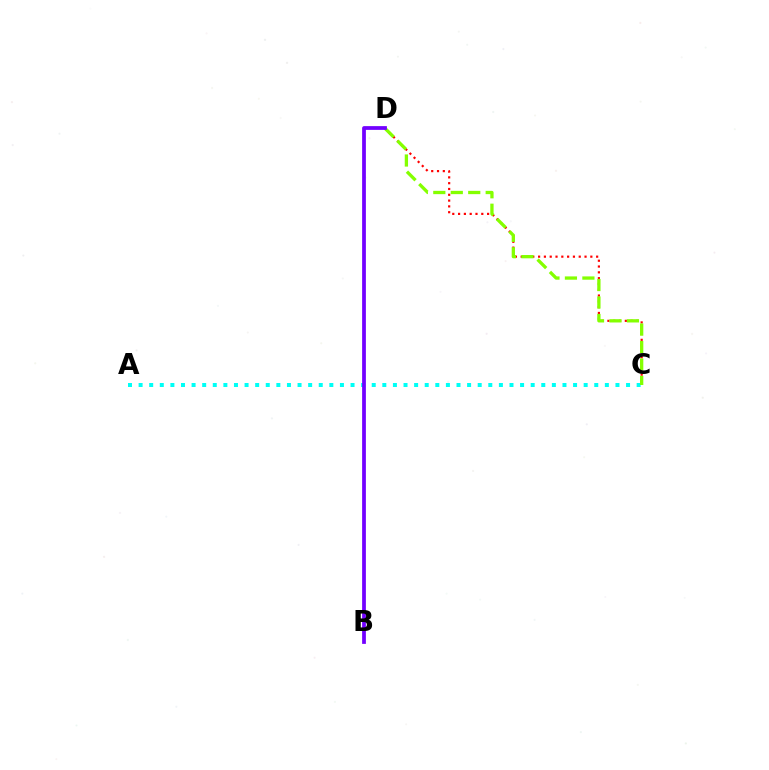{('A', 'C'): [{'color': '#00fff6', 'line_style': 'dotted', 'thickness': 2.88}], ('C', 'D'): [{'color': '#ff0000', 'line_style': 'dotted', 'thickness': 1.58}, {'color': '#84ff00', 'line_style': 'dashed', 'thickness': 2.37}], ('B', 'D'): [{'color': '#7200ff', 'line_style': 'solid', 'thickness': 2.7}]}